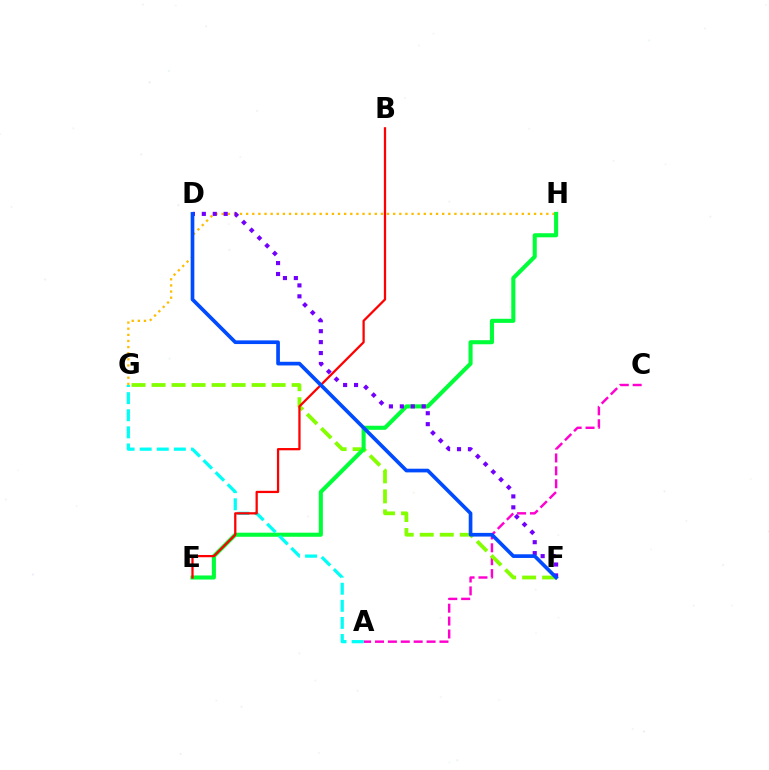{('A', 'C'): [{'color': '#ff00cf', 'line_style': 'dashed', 'thickness': 1.75}], ('F', 'G'): [{'color': '#84ff00', 'line_style': 'dashed', 'thickness': 2.72}], ('G', 'H'): [{'color': '#ffbd00', 'line_style': 'dotted', 'thickness': 1.66}], ('E', 'H'): [{'color': '#00ff39', 'line_style': 'solid', 'thickness': 2.94}], ('A', 'G'): [{'color': '#00fff6', 'line_style': 'dashed', 'thickness': 2.32}], ('B', 'E'): [{'color': '#ff0000', 'line_style': 'solid', 'thickness': 1.63}], ('D', 'F'): [{'color': '#7200ff', 'line_style': 'dotted', 'thickness': 2.97}, {'color': '#004bff', 'line_style': 'solid', 'thickness': 2.65}]}